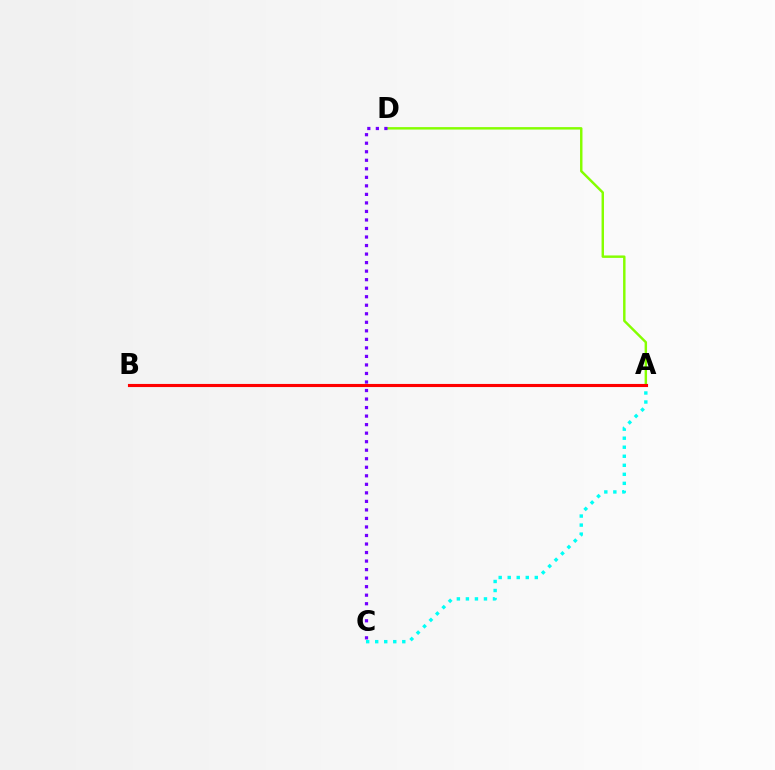{('A', 'D'): [{'color': '#84ff00', 'line_style': 'solid', 'thickness': 1.76}], ('C', 'D'): [{'color': '#7200ff', 'line_style': 'dotted', 'thickness': 2.32}], ('A', 'C'): [{'color': '#00fff6', 'line_style': 'dotted', 'thickness': 2.45}], ('A', 'B'): [{'color': '#ff0000', 'line_style': 'solid', 'thickness': 2.24}]}